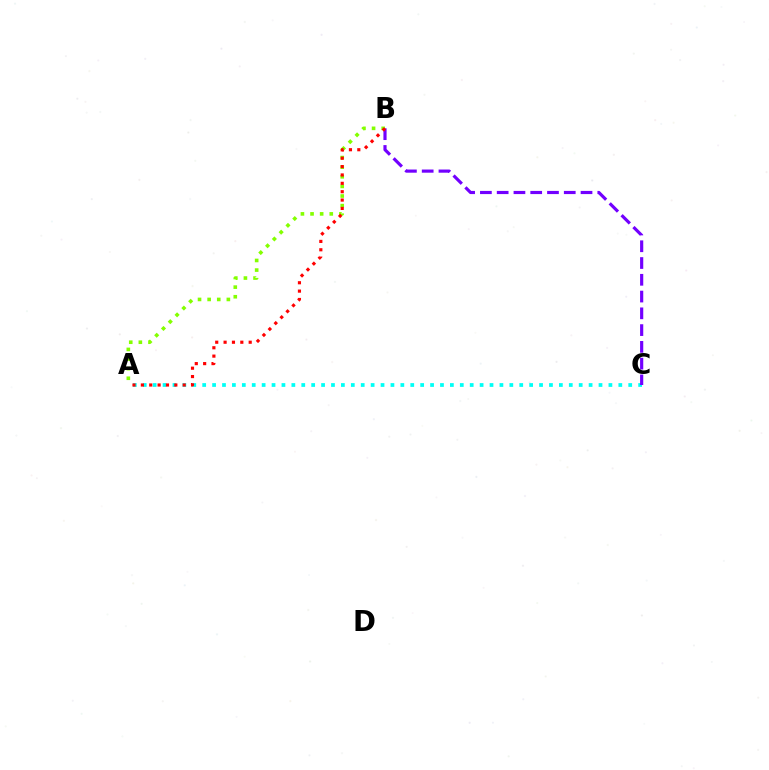{('A', 'C'): [{'color': '#00fff6', 'line_style': 'dotted', 'thickness': 2.69}], ('B', 'C'): [{'color': '#7200ff', 'line_style': 'dashed', 'thickness': 2.28}], ('A', 'B'): [{'color': '#84ff00', 'line_style': 'dotted', 'thickness': 2.61}, {'color': '#ff0000', 'line_style': 'dotted', 'thickness': 2.27}]}